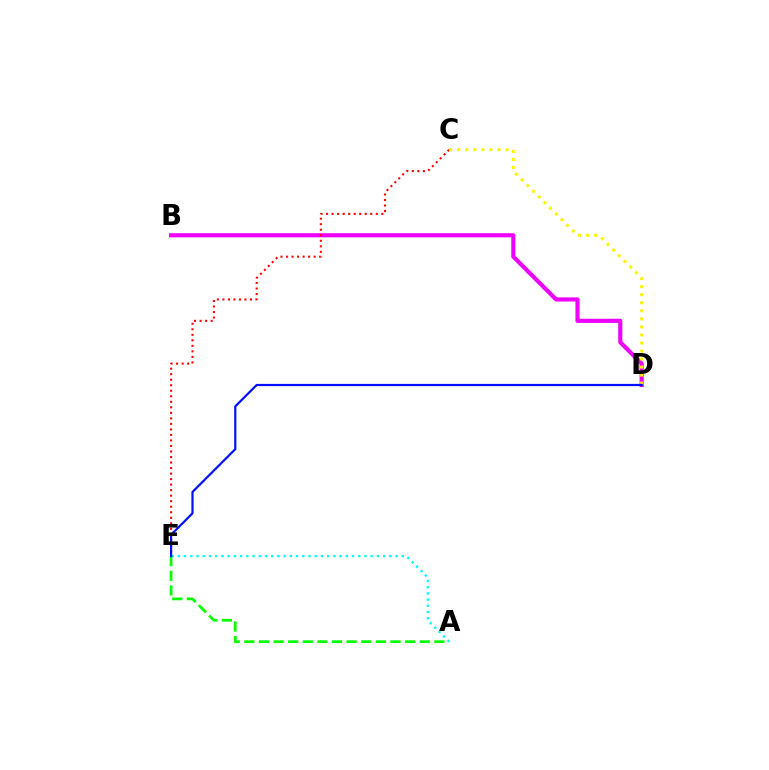{('B', 'D'): [{'color': '#ee00ff', 'line_style': 'solid', 'thickness': 2.98}], ('C', 'E'): [{'color': '#ff0000', 'line_style': 'dotted', 'thickness': 1.5}], ('A', 'E'): [{'color': '#00fff6', 'line_style': 'dotted', 'thickness': 1.69}, {'color': '#08ff00', 'line_style': 'dashed', 'thickness': 1.99}], ('C', 'D'): [{'color': '#fcf500', 'line_style': 'dotted', 'thickness': 2.18}], ('D', 'E'): [{'color': '#0010ff', 'line_style': 'solid', 'thickness': 1.59}]}